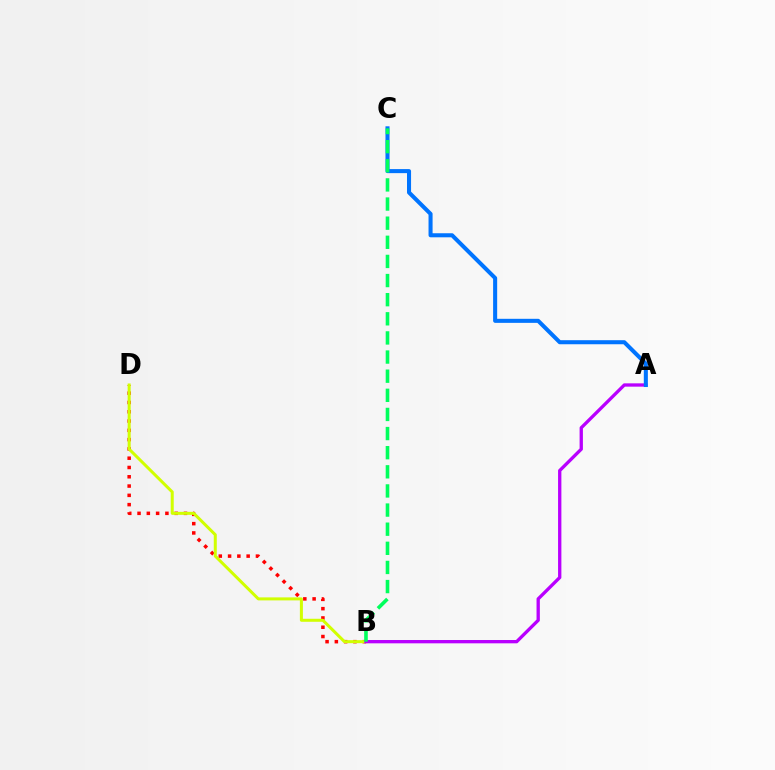{('B', 'D'): [{'color': '#ff0000', 'line_style': 'dotted', 'thickness': 2.52}, {'color': '#d1ff00', 'line_style': 'solid', 'thickness': 2.17}], ('A', 'B'): [{'color': '#b900ff', 'line_style': 'solid', 'thickness': 2.38}], ('A', 'C'): [{'color': '#0074ff', 'line_style': 'solid', 'thickness': 2.92}], ('B', 'C'): [{'color': '#00ff5c', 'line_style': 'dashed', 'thickness': 2.6}]}